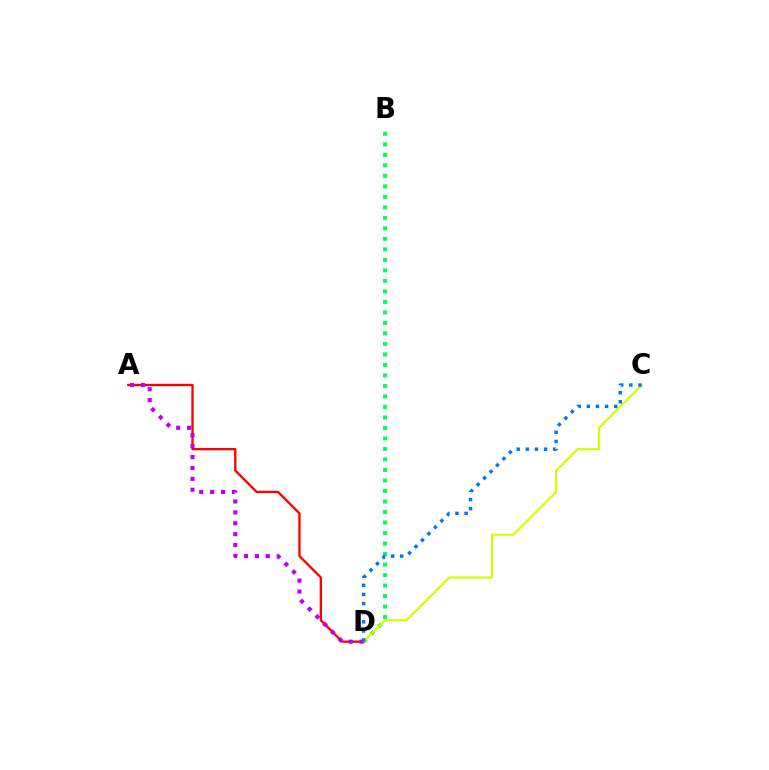{('B', 'D'): [{'color': '#00ff5c', 'line_style': 'dotted', 'thickness': 2.85}], ('A', 'D'): [{'color': '#ff0000', 'line_style': 'solid', 'thickness': 1.68}, {'color': '#b900ff', 'line_style': 'dotted', 'thickness': 2.96}], ('C', 'D'): [{'color': '#d1ff00', 'line_style': 'solid', 'thickness': 1.52}, {'color': '#0074ff', 'line_style': 'dotted', 'thickness': 2.48}]}